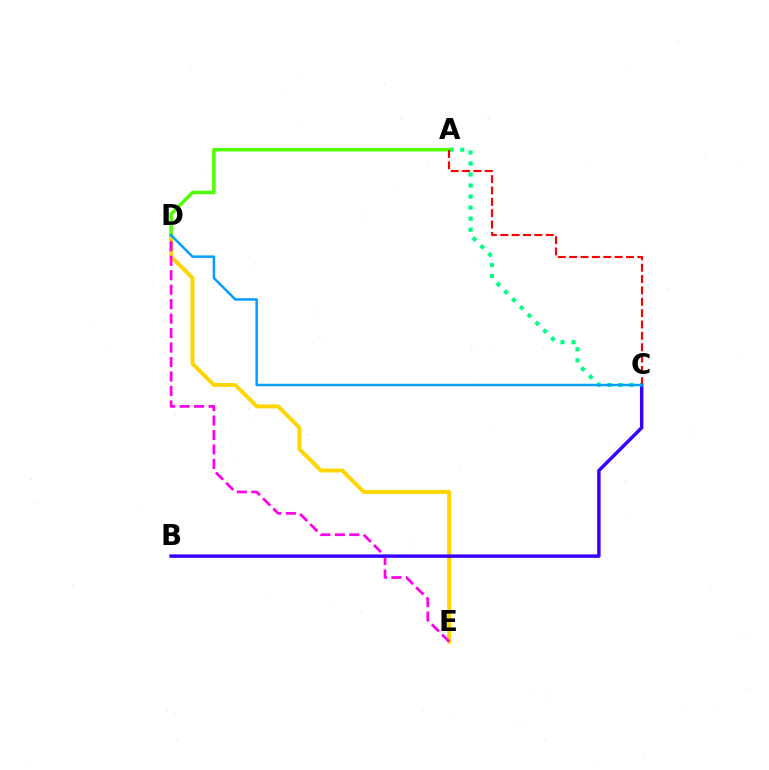{('D', 'E'): [{'color': '#ffd500', 'line_style': 'solid', 'thickness': 2.83}, {'color': '#ff00ed', 'line_style': 'dashed', 'thickness': 1.97}], ('B', 'C'): [{'color': '#3700ff', 'line_style': 'solid', 'thickness': 2.49}], ('A', 'C'): [{'color': '#00ff86', 'line_style': 'dotted', 'thickness': 3.0}, {'color': '#ff0000', 'line_style': 'dashed', 'thickness': 1.54}], ('A', 'D'): [{'color': '#4fff00', 'line_style': 'solid', 'thickness': 2.51}], ('C', 'D'): [{'color': '#009eff', 'line_style': 'solid', 'thickness': 1.78}]}